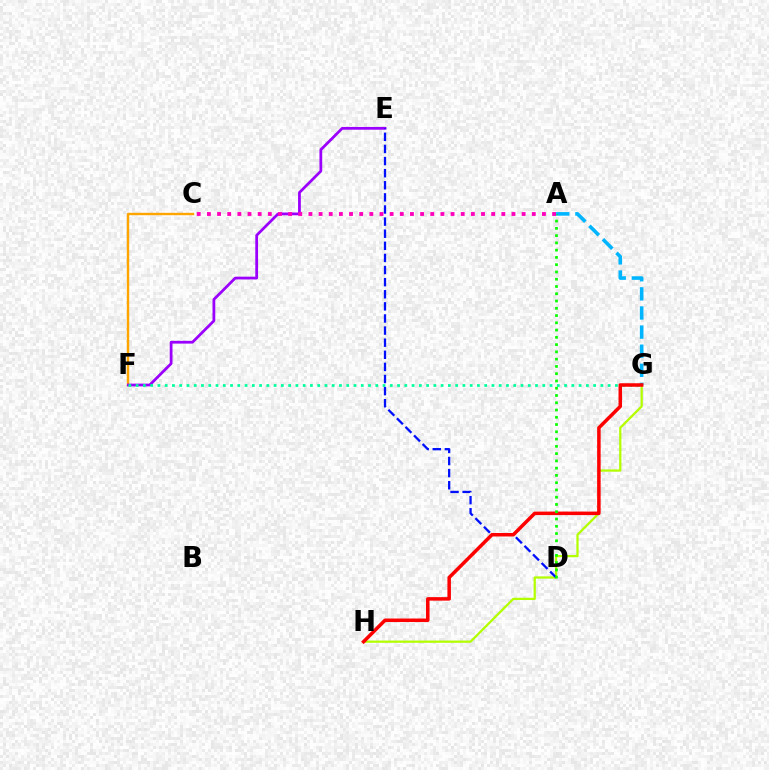{('A', 'G'): [{'color': '#00b5ff', 'line_style': 'dashed', 'thickness': 2.6}], ('C', 'F'): [{'color': '#ffa500', 'line_style': 'solid', 'thickness': 1.74}], ('E', 'F'): [{'color': '#9b00ff', 'line_style': 'solid', 'thickness': 1.99}], ('G', 'H'): [{'color': '#b3ff00', 'line_style': 'solid', 'thickness': 1.62}, {'color': '#ff0000', 'line_style': 'solid', 'thickness': 2.52}], ('F', 'G'): [{'color': '#00ff9d', 'line_style': 'dotted', 'thickness': 1.97}], ('D', 'E'): [{'color': '#0010ff', 'line_style': 'dashed', 'thickness': 1.64}], ('A', 'D'): [{'color': '#08ff00', 'line_style': 'dotted', 'thickness': 1.97}], ('A', 'C'): [{'color': '#ff00bd', 'line_style': 'dotted', 'thickness': 2.76}]}